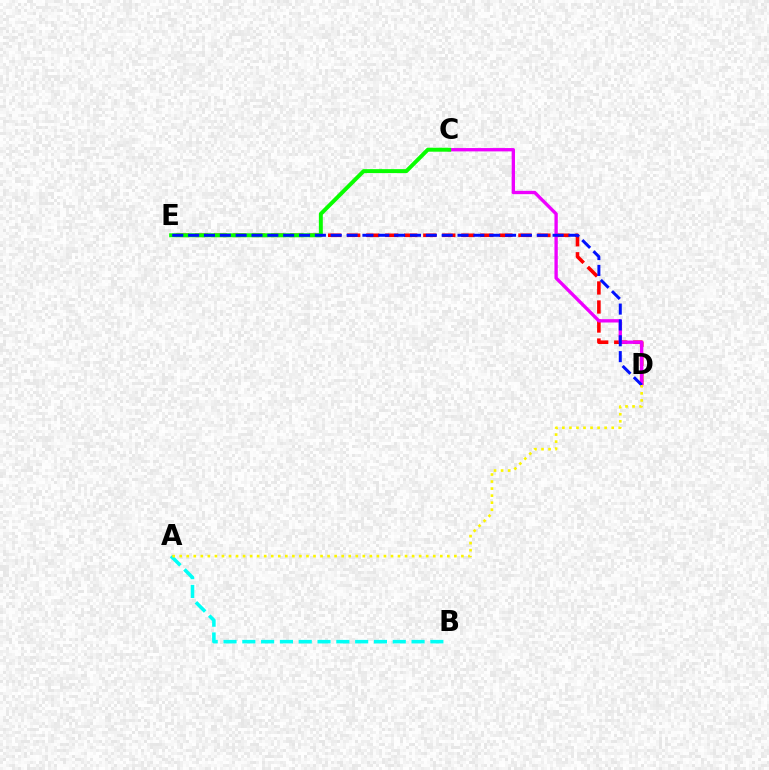{('D', 'E'): [{'color': '#ff0000', 'line_style': 'dashed', 'thickness': 2.58}, {'color': '#0010ff', 'line_style': 'dashed', 'thickness': 2.15}], ('C', 'D'): [{'color': '#ee00ff', 'line_style': 'solid', 'thickness': 2.4}], ('C', 'E'): [{'color': '#08ff00', 'line_style': 'solid', 'thickness': 2.84}], ('A', 'B'): [{'color': '#00fff6', 'line_style': 'dashed', 'thickness': 2.55}], ('A', 'D'): [{'color': '#fcf500', 'line_style': 'dotted', 'thickness': 1.91}]}